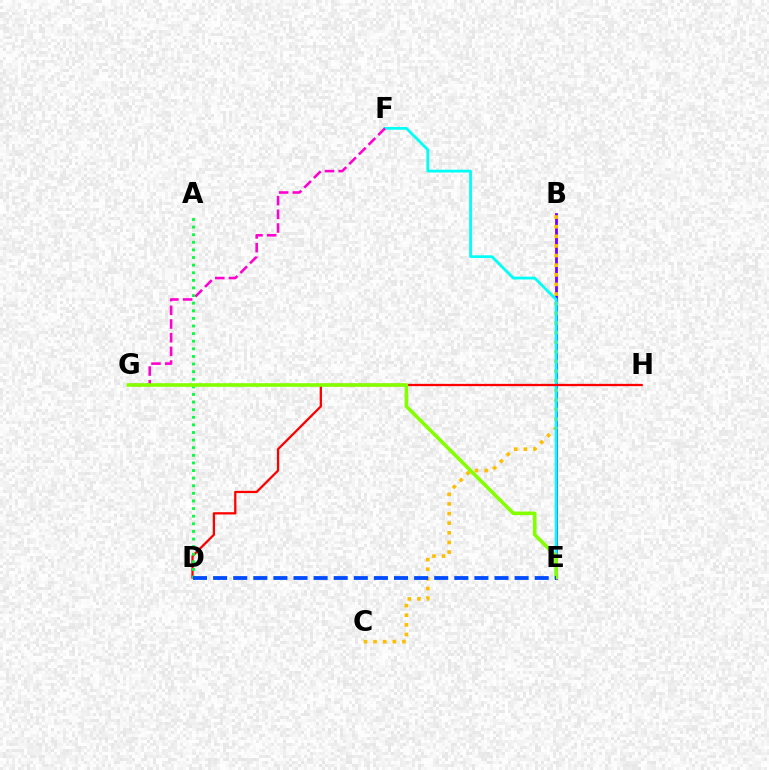{('B', 'E'): [{'color': '#7200ff', 'line_style': 'solid', 'thickness': 2.0}], ('B', 'C'): [{'color': '#ffbd00', 'line_style': 'dotted', 'thickness': 2.62}], ('E', 'F'): [{'color': '#00fff6', 'line_style': 'solid', 'thickness': 2.01}], ('D', 'H'): [{'color': '#ff0000', 'line_style': 'solid', 'thickness': 1.64}], ('F', 'G'): [{'color': '#ff00cf', 'line_style': 'dashed', 'thickness': 1.86}], ('A', 'D'): [{'color': '#00ff39', 'line_style': 'dotted', 'thickness': 2.07}], ('E', 'G'): [{'color': '#84ff00', 'line_style': 'solid', 'thickness': 2.6}], ('D', 'E'): [{'color': '#004bff', 'line_style': 'dashed', 'thickness': 2.73}]}